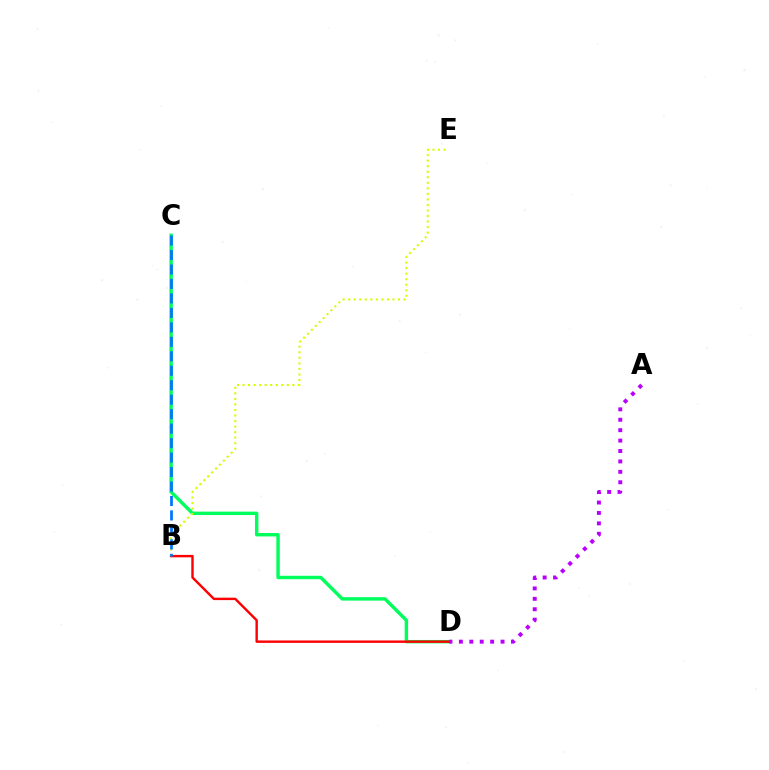{('C', 'D'): [{'color': '#00ff5c', 'line_style': 'solid', 'thickness': 2.46}], ('B', 'D'): [{'color': '#ff0000', 'line_style': 'solid', 'thickness': 1.74}], ('B', 'E'): [{'color': '#d1ff00', 'line_style': 'dotted', 'thickness': 1.5}], ('B', 'C'): [{'color': '#0074ff', 'line_style': 'dashed', 'thickness': 1.97}], ('A', 'D'): [{'color': '#b900ff', 'line_style': 'dotted', 'thickness': 2.83}]}